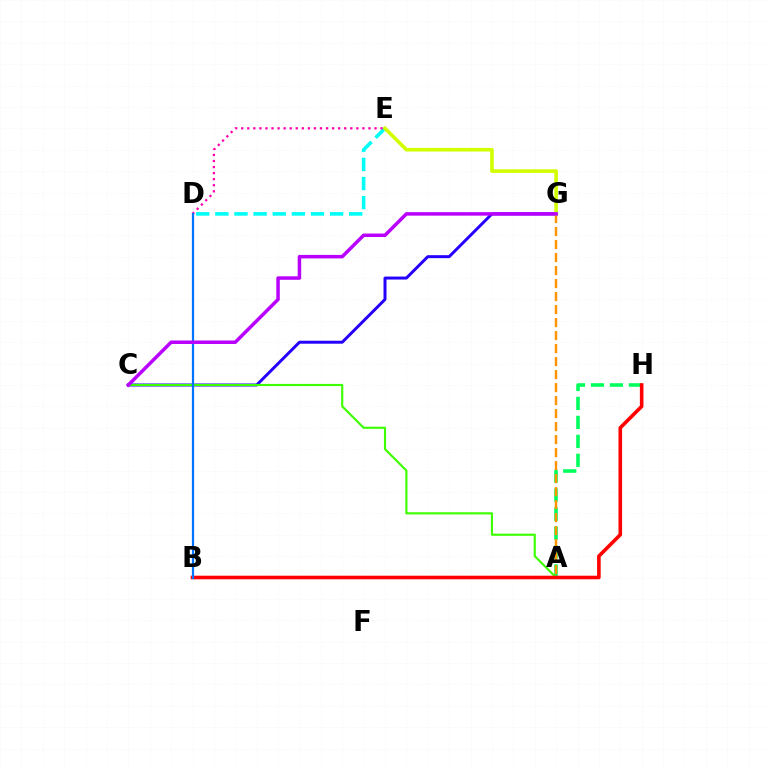{('A', 'H'): [{'color': '#00ff5c', 'line_style': 'dashed', 'thickness': 2.58}], ('A', 'G'): [{'color': '#ff9400', 'line_style': 'dashed', 'thickness': 1.77}], ('C', 'G'): [{'color': '#2500ff', 'line_style': 'solid', 'thickness': 2.14}, {'color': '#b900ff', 'line_style': 'solid', 'thickness': 2.52}], ('D', 'E'): [{'color': '#00fff6', 'line_style': 'dashed', 'thickness': 2.6}, {'color': '#ff00ac', 'line_style': 'dotted', 'thickness': 1.65}], ('E', 'G'): [{'color': '#d1ff00', 'line_style': 'solid', 'thickness': 2.6}], ('A', 'C'): [{'color': '#3dff00', 'line_style': 'solid', 'thickness': 1.55}], ('B', 'H'): [{'color': '#ff0000', 'line_style': 'solid', 'thickness': 2.59}], ('B', 'D'): [{'color': '#0074ff', 'line_style': 'solid', 'thickness': 1.59}]}